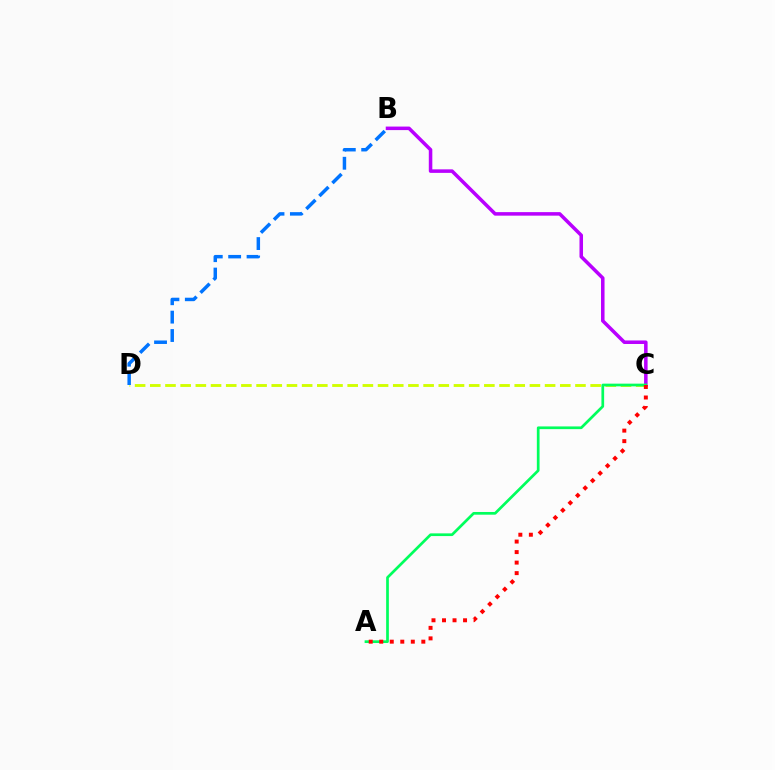{('C', 'D'): [{'color': '#d1ff00', 'line_style': 'dashed', 'thickness': 2.06}], ('B', 'C'): [{'color': '#b900ff', 'line_style': 'solid', 'thickness': 2.54}], ('B', 'D'): [{'color': '#0074ff', 'line_style': 'dashed', 'thickness': 2.5}], ('A', 'C'): [{'color': '#00ff5c', 'line_style': 'solid', 'thickness': 1.95}, {'color': '#ff0000', 'line_style': 'dotted', 'thickness': 2.86}]}